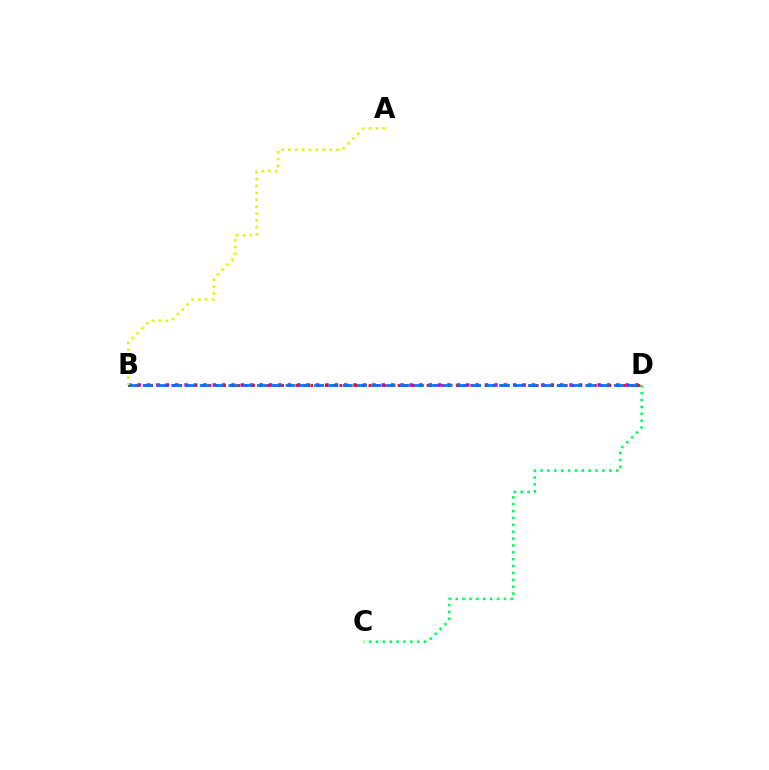{('B', 'D'): [{'color': '#b900ff', 'line_style': 'dotted', 'thickness': 2.55}, {'color': '#ff0000', 'line_style': 'dotted', 'thickness': 1.98}, {'color': '#0074ff', 'line_style': 'dashed', 'thickness': 1.94}], ('C', 'D'): [{'color': '#00ff5c', 'line_style': 'dotted', 'thickness': 1.87}], ('A', 'B'): [{'color': '#d1ff00', 'line_style': 'dotted', 'thickness': 1.87}]}